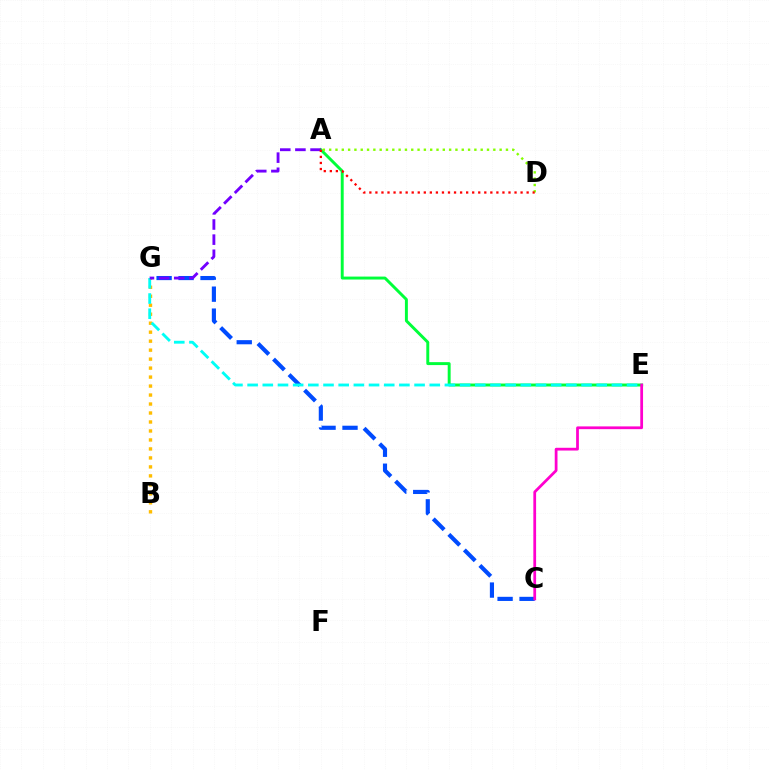{('A', 'E'): [{'color': '#00ff39', 'line_style': 'solid', 'thickness': 2.12}], ('A', 'D'): [{'color': '#84ff00', 'line_style': 'dotted', 'thickness': 1.72}, {'color': '#ff0000', 'line_style': 'dotted', 'thickness': 1.64}], ('B', 'G'): [{'color': '#ffbd00', 'line_style': 'dotted', 'thickness': 2.44}], ('C', 'G'): [{'color': '#004bff', 'line_style': 'dashed', 'thickness': 2.98}], ('E', 'G'): [{'color': '#00fff6', 'line_style': 'dashed', 'thickness': 2.06}], ('A', 'G'): [{'color': '#7200ff', 'line_style': 'dashed', 'thickness': 2.06}], ('C', 'E'): [{'color': '#ff00cf', 'line_style': 'solid', 'thickness': 1.99}]}